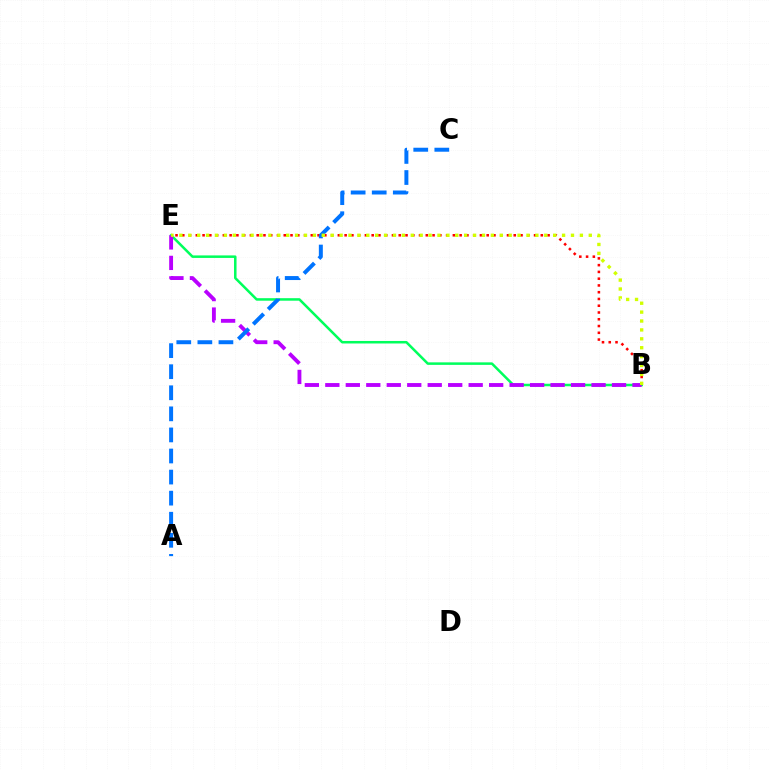{('B', 'E'): [{'color': '#ff0000', 'line_style': 'dotted', 'thickness': 1.84}, {'color': '#00ff5c', 'line_style': 'solid', 'thickness': 1.81}, {'color': '#b900ff', 'line_style': 'dashed', 'thickness': 2.78}, {'color': '#d1ff00', 'line_style': 'dotted', 'thickness': 2.42}], ('A', 'C'): [{'color': '#0074ff', 'line_style': 'dashed', 'thickness': 2.86}]}